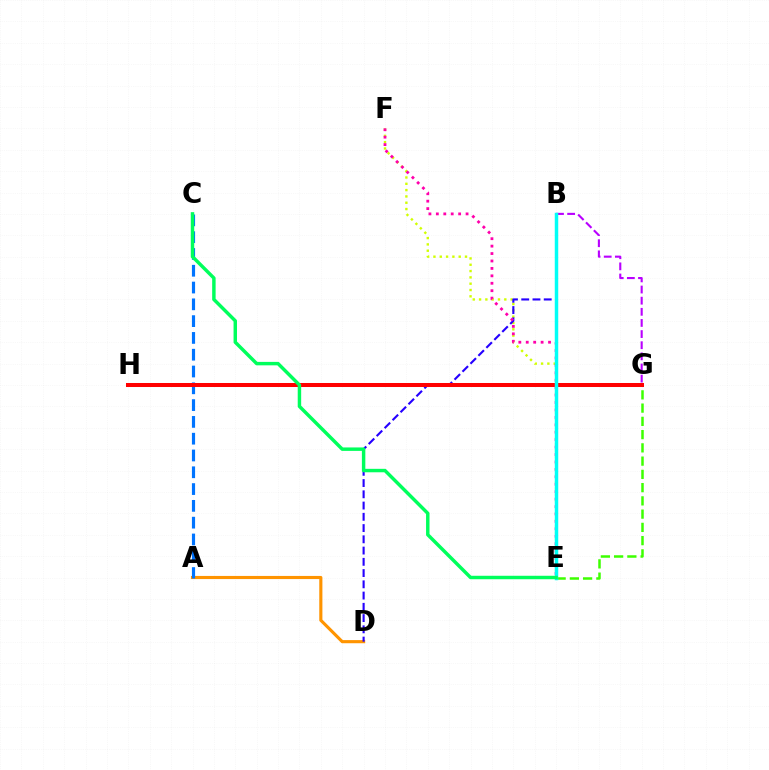{('A', 'D'): [{'color': '#ff9400', 'line_style': 'solid', 'thickness': 2.25}], ('E', 'F'): [{'color': '#d1ff00', 'line_style': 'dotted', 'thickness': 1.72}, {'color': '#ff00ac', 'line_style': 'dotted', 'thickness': 2.02}], ('E', 'G'): [{'color': '#3dff00', 'line_style': 'dashed', 'thickness': 1.8}], ('B', 'D'): [{'color': '#2500ff', 'line_style': 'dashed', 'thickness': 1.53}], ('B', 'G'): [{'color': '#b900ff', 'line_style': 'dashed', 'thickness': 1.51}], ('A', 'C'): [{'color': '#0074ff', 'line_style': 'dashed', 'thickness': 2.28}], ('G', 'H'): [{'color': '#ff0000', 'line_style': 'solid', 'thickness': 2.89}], ('B', 'E'): [{'color': '#00fff6', 'line_style': 'solid', 'thickness': 2.5}], ('C', 'E'): [{'color': '#00ff5c', 'line_style': 'solid', 'thickness': 2.48}]}